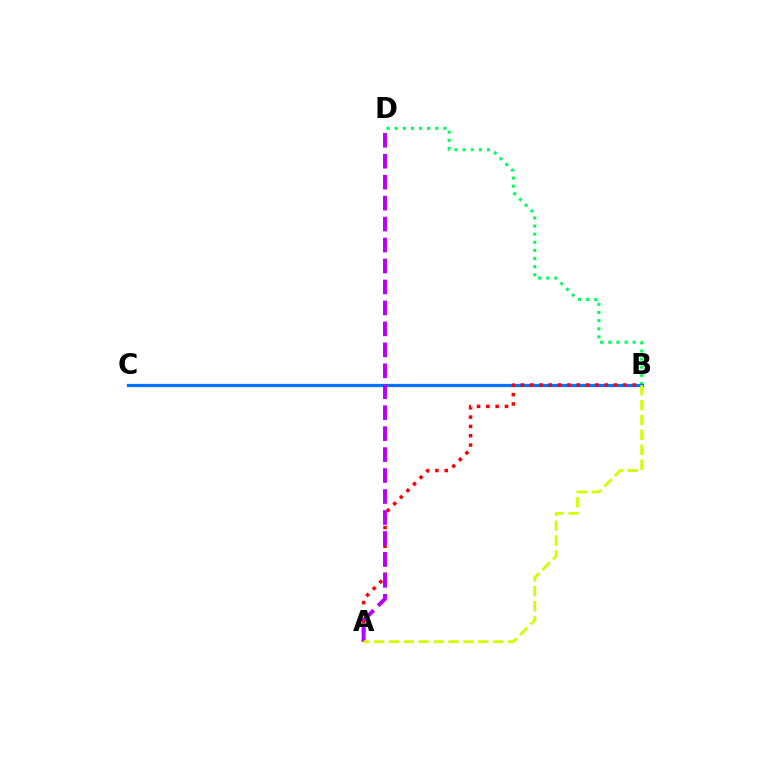{('B', 'D'): [{'color': '#00ff5c', 'line_style': 'dotted', 'thickness': 2.21}], ('B', 'C'): [{'color': '#0074ff', 'line_style': 'solid', 'thickness': 2.34}], ('A', 'B'): [{'color': '#ff0000', 'line_style': 'dotted', 'thickness': 2.53}, {'color': '#d1ff00', 'line_style': 'dashed', 'thickness': 2.02}], ('A', 'D'): [{'color': '#b900ff', 'line_style': 'dashed', 'thickness': 2.85}]}